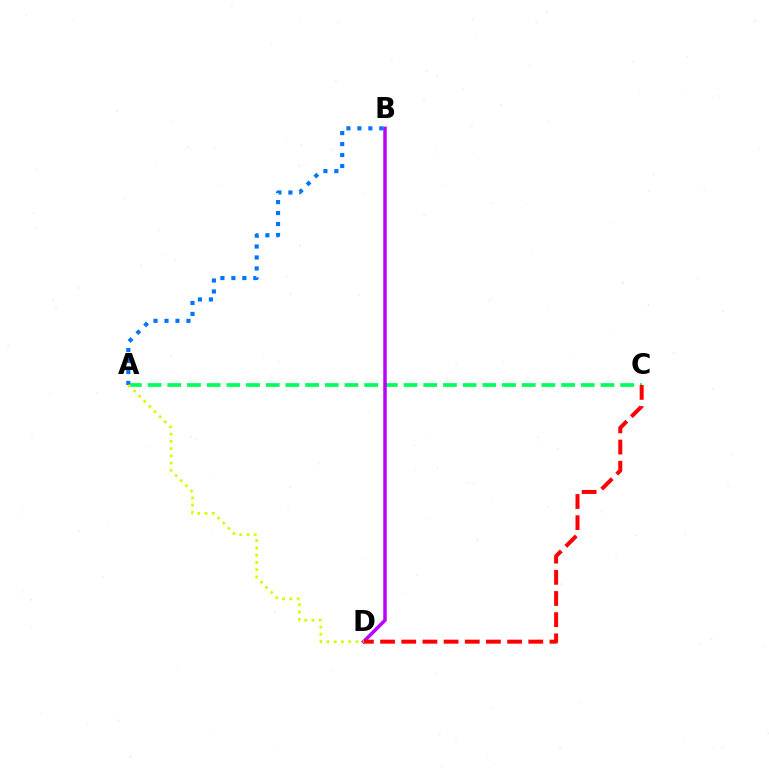{('A', 'C'): [{'color': '#00ff5c', 'line_style': 'dashed', 'thickness': 2.68}], ('B', 'D'): [{'color': '#b900ff', 'line_style': 'solid', 'thickness': 2.51}], ('A', 'B'): [{'color': '#0074ff', 'line_style': 'dotted', 'thickness': 2.98}], ('C', 'D'): [{'color': '#ff0000', 'line_style': 'dashed', 'thickness': 2.88}], ('A', 'D'): [{'color': '#d1ff00', 'line_style': 'dotted', 'thickness': 1.97}]}